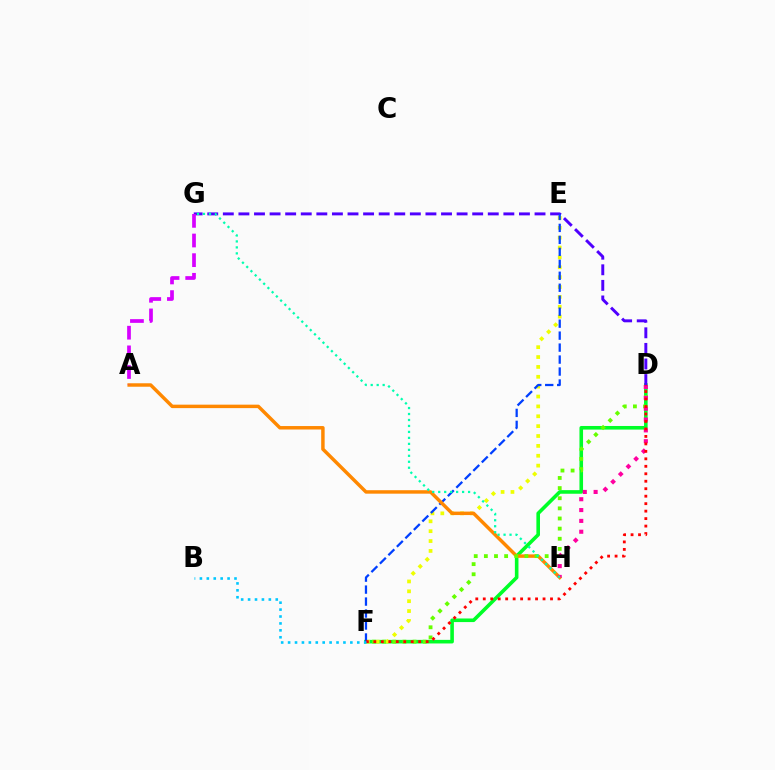{('D', 'F'): [{'color': '#00ff27', 'line_style': 'solid', 'thickness': 2.59}, {'color': '#66ff00', 'line_style': 'dotted', 'thickness': 2.75}, {'color': '#ff0000', 'line_style': 'dotted', 'thickness': 2.03}], ('D', 'G'): [{'color': '#4f00ff', 'line_style': 'dashed', 'thickness': 2.12}], ('E', 'F'): [{'color': '#eeff00', 'line_style': 'dotted', 'thickness': 2.68}, {'color': '#003fff', 'line_style': 'dashed', 'thickness': 1.63}], ('A', 'H'): [{'color': '#ff8800', 'line_style': 'solid', 'thickness': 2.49}], ('D', 'H'): [{'color': '#ff00a0', 'line_style': 'dotted', 'thickness': 2.94}], ('A', 'G'): [{'color': '#d600ff', 'line_style': 'dashed', 'thickness': 2.67}], ('B', 'F'): [{'color': '#00c7ff', 'line_style': 'dotted', 'thickness': 1.88}], ('G', 'H'): [{'color': '#00ffaf', 'line_style': 'dotted', 'thickness': 1.62}]}